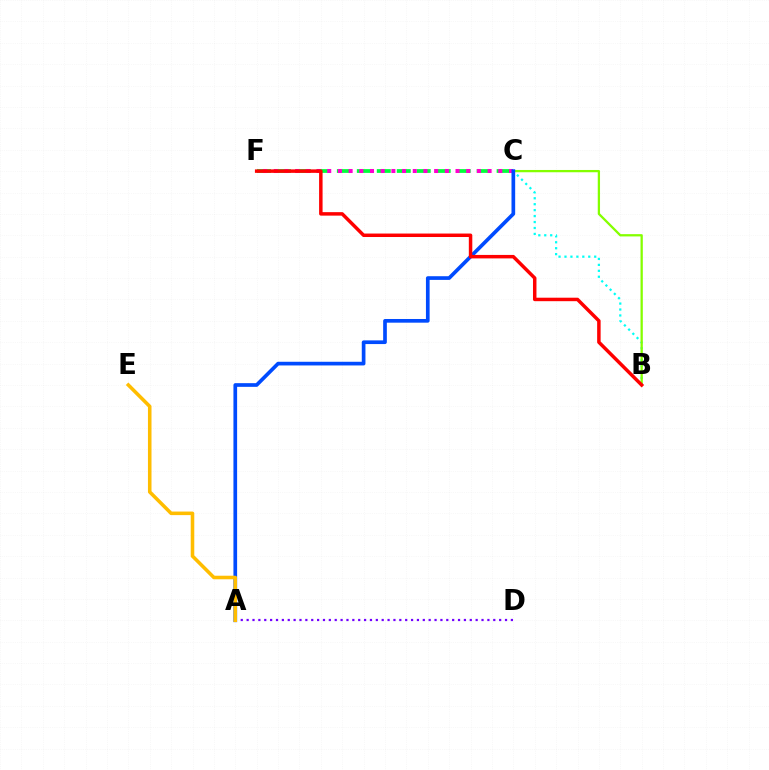{('B', 'C'): [{'color': '#00fff6', 'line_style': 'dotted', 'thickness': 1.62}, {'color': '#84ff00', 'line_style': 'solid', 'thickness': 1.64}], ('C', 'F'): [{'color': '#00ff39', 'line_style': 'dashed', 'thickness': 2.71}, {'color': '#ff00cf', 'line_style': 'dotted', 'thickness': 2.9}], ('A', 'C'): [{'color': '#004bff', 'line_style': 'solid', 'thickness': 2.65}], ('A', 'D'): [{'color': '#7200ff', 'line_style': 'dotted', 'thickness': 1.6}], ('B', 'F'): [{'color': '#ff0000', 'line_style': 'solid', 'thickness': 2.51}], ('A', 'E'): [{'color': '#ffbd00', 'line_style': 'solid', 'thickness': 2.56}]}